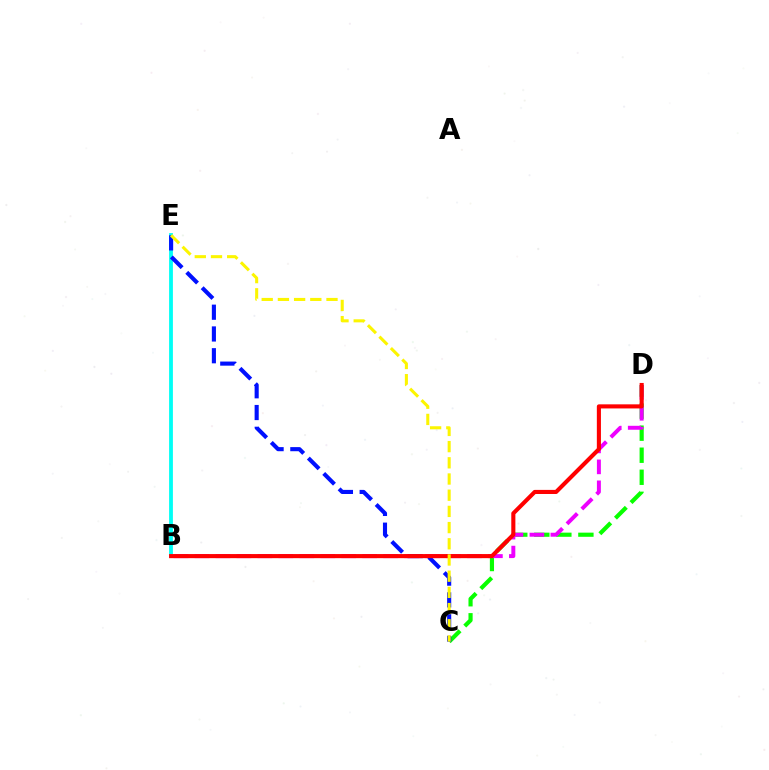{('C', 'D'): [{'color': '#08ff00', 'line_style': 'dashed', 'thickness': 2.99}], ('B', 'E'): [{'color': '#00fff6', 'line_style': 'solid', 'thickness': 2.74}], ('B', 'D'): [{'color': '#ee00ff', 'line_style': 'dashed', 'thickness': 2.85}, {'color': '#ff0000', 'line_style': 'solid', 'thickness': 2.95}], ('C', 'E'): [{'color': '#0010ff', 'line_style': 'dashed', 'thickness': 2.96}, {'color': '#fcf500', 'line_style': 'dashed', 'thickness': 2.2}]}